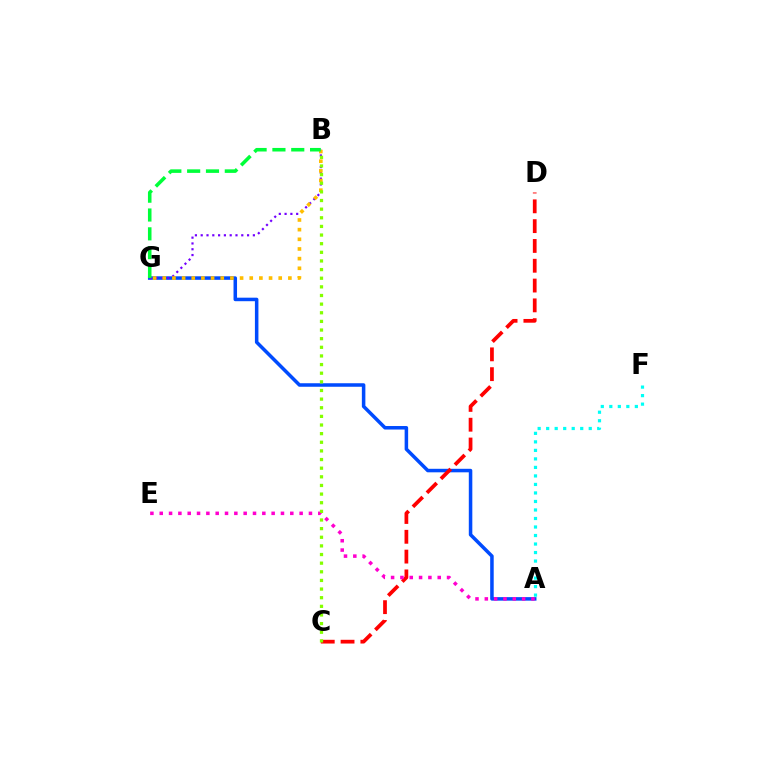{('A', 'G'): [{'color': '#004bff', 'line_style': 'solid', 'thickness': 2.53}], ('B', 'G'): [{'color': '#7200ff', 'line_style': 'dotted', 'thickness': 1.57}, {'color': '#ffbd00', 'line_style': 'dotted', 'thickness': 2.63}, {'color': '#00ff39', 'line_style': 'dashed', 'thickness': 2.56}], ('C', 'D'): [{'color': '#ff0000', 'line_style': 'dashed', 'thickness': 2.69}], ('A', 'E'): [{'color': '#ff00cf', 'line_style': 'dotted', 'thickness': 2.53}], ('B', 'C'): [{'color': '#84ff00', 'line_style': 'dotted', 'thickness': 2.35}], ('A', 'F'): [{'color': '#00fff6', 'line_style': 'dotted', 'thickness': 2.31}]}